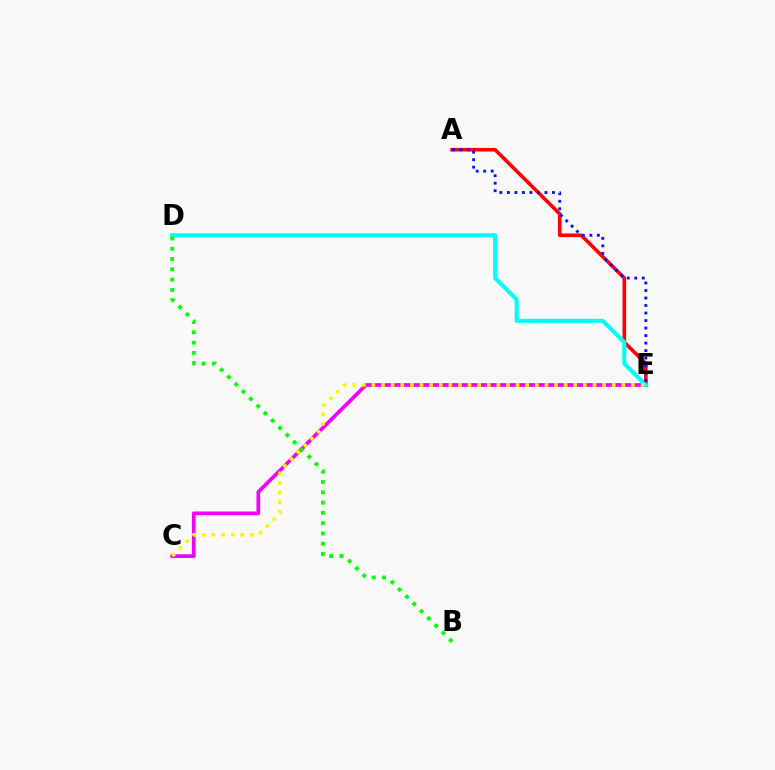{('A', 'E'): [{'color': '#ff0000', 'line_style': 'solid', 'thickness': 2.6}, {'color': '#0010ff', 'line_style': 'dotted', 'thickness': 2.04}], ('C', 'E'): [{'color': '#ee00ff', 'line_style': 'solid', 'thickness': 2.66}, {'color': '#fcf500', 'line_style': 'dotted', 'thickness': 2.61}], ('D', 'E'): [{'color': '#00fff6', 'line_style': 'solid', 'thickness': 2.94}], ('B', 'D'): [{'color': '#08ff00', 'line_style': 'dotted', 'thickness': 2.79}]}